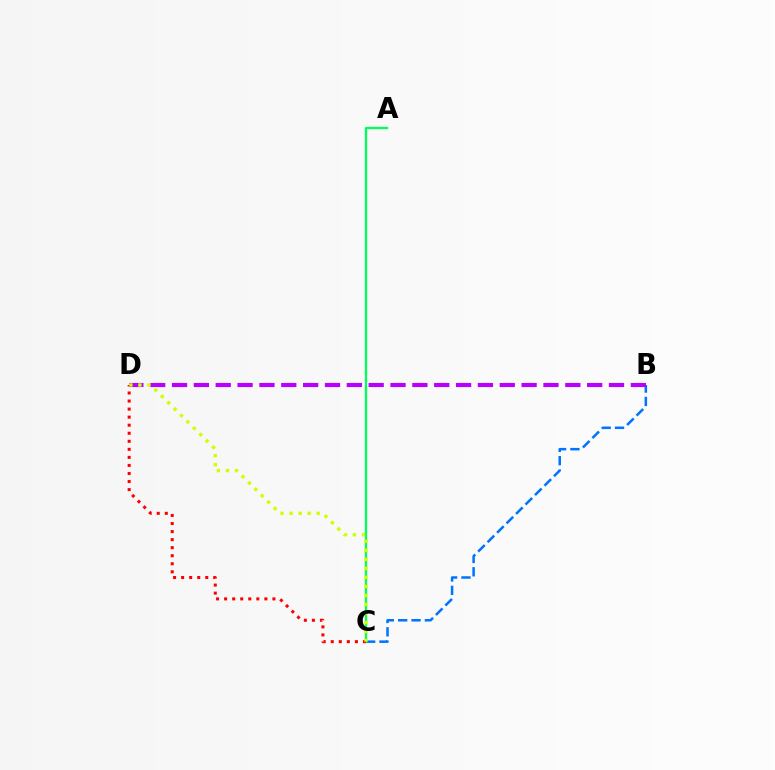{('B', 'C'): [{'color': '#0074ff', 'line_style': 'dashed', 'thickness': 1.81}], ('A', 'C'): [{'color': '#00ff5c', 'line_style': 'solid', 'thickness': 1.65}], ('B', 'D'): [{'color': '#b900ff', 'line_style': 'dashed', 'thickness': 2.97}], ('C', 'D'): [{'color': '#ff0000', 'line_style': 'dotted', 'thickness': 2.19}, {'color': '#d1ff00', 'line_style': 'dotted', 'thickness': 2.45}]}